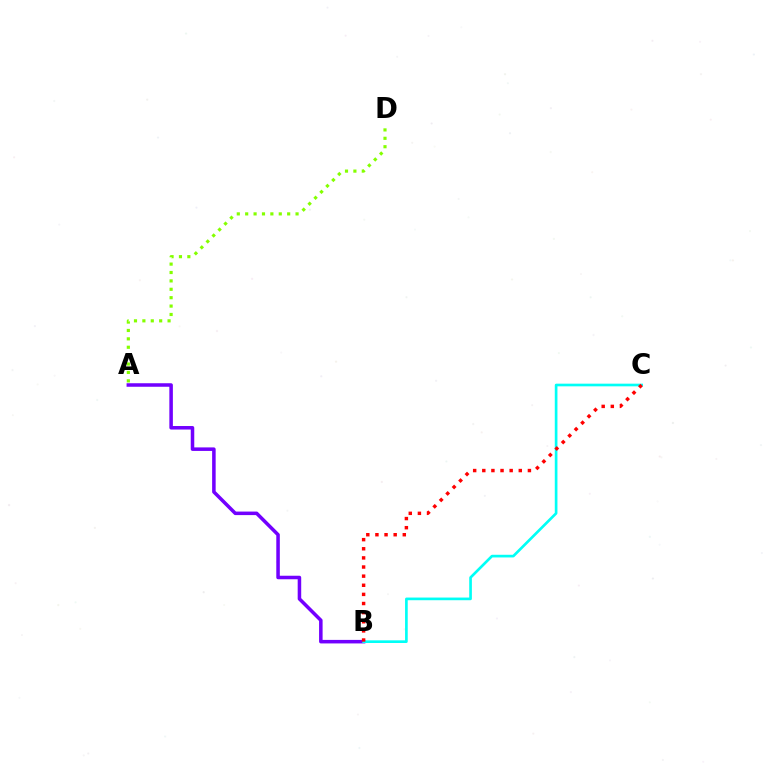{('A', 'B'): [{'color': '#7200ff', 'line_style': 'solid', 'thickness': 2.54}], ('B', 'C'): [{'color': '#00fff6', 'line_style': 'solid', 'thickness': 1.92}, {'color': '#ff0000', 'line_style': 'dotted', 'thickness': 2.48}], ('A', 'D'): [{'color': '#84ff00', 'line_style': 'dotted', 'thickness': 2.28}]}